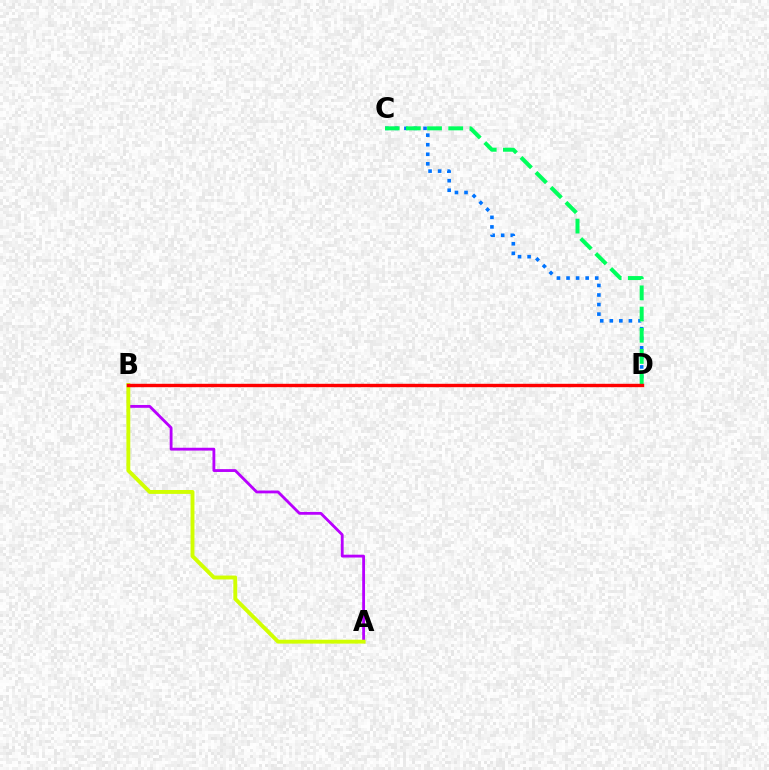{('C', 'D'): [{'color': '#0074ff', 'line_style': 'dotted', 'thickness': 2.6}, {'color': '#00ff5c', 'line_style': 'dashed', 'thickness': 2.88}], ('A', 'B'): [{'color': '#b900ff', 'line_style': 'solid', 'thickness': 2.04}, {'color': '#d1ff00', 'line_style': 'solid', 'thickness': 2.8}], ('B', 'D'): [{'color': '#ff0000', 'line_style': 'solid', 'thickness': 2.44}]}